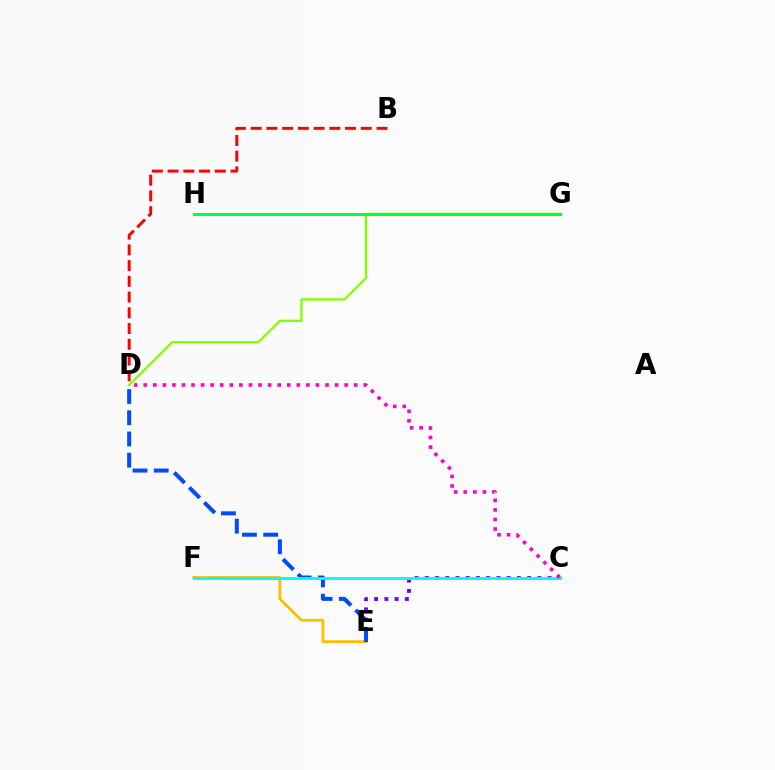{('D', 'G'): [{'color': '#84ff00', 'line_style': 'solid', 'thickness': 1.67}], ('E', 'F'): [{'color': '#ffbd00', 'line_style': 'solid', 'thickness': 2.01}], ('C', 'E'): [{'color': '#7200ff', 'line_style': 'dotted', 'thickness': 2.78}], ('B', 'D'): [{'color': '#ff0000', 'line_style': 'dashed', 'thickness': 2.14}], ('G', 'H'): [{'color': '#00ff39', 'line_style': 'solid', 'thickness': 2.1}], ('D', 'E'): [{'color': '#004bff', 'line_style': 'dashed', 'thickness': 2.88}], ('C', 'F'): [{'color': '#00fff6', 'line_style': 'solid', 'thickness': 2.11}], ('C', 'D'): [{'color': '#ff00cf', 'line_style': 'dotted', 'thickness': 2.6}]}